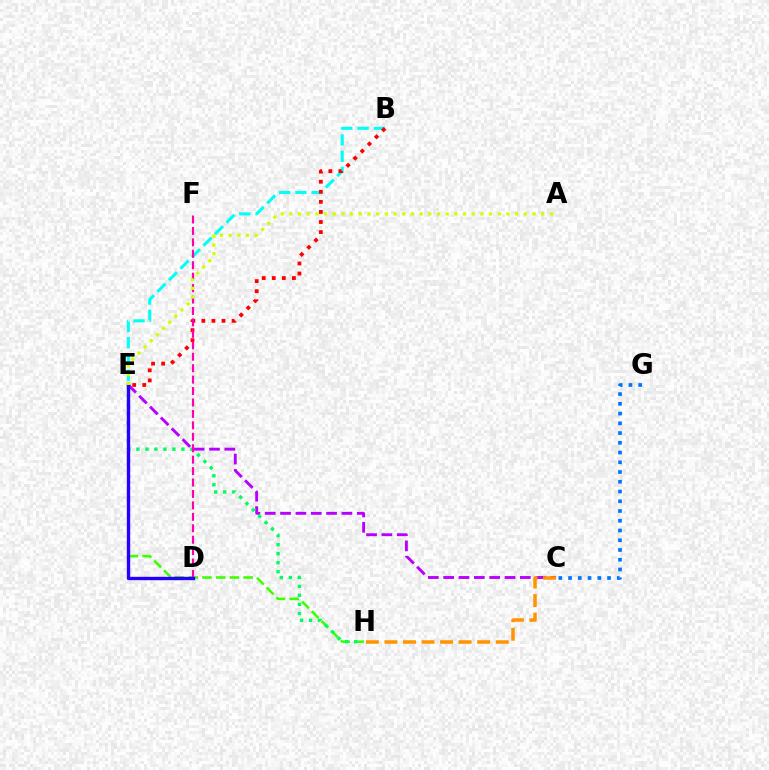{('C', 'G'): [{'color': '#0074ff', 'line_style': 'dotted', 'thickness': 2.65}], ('C', 'E'): [{'color': '#b900ff', 'line_style': 'dashed', 'thickness': 2.08}], ('E', 'H'): [{'color': '#3dff00', 'line_style': 'dashed', 'thickness': 1.86}, {'color': '#00ff5c', 'line_style': 'dotted', 'thickness': 2.45}], ('B', 'E'): [{'color': '#00fff6', 'line_style': 'dashed', 'thickness': 2.21}, {'color': '#ff0000', 'line_style': 'dotted', 'thickness': 2.74}], ('C', 'H'): [{'color': '#ff9400', 'line_style': 'dashed', 'thickness': 2.52}], ('D', 'F'): [{'color': '#ff00ac', 'line_style': 'dashed', 'thickness': 1.55}], ('D', 'E'): [{'color': '#2500ff', 'line_style': 'solid', 'thickness': 2.42}], ('A', 'E'): [{'color': '#d1ff00', 'line_style': 'dotted', 'thickness': 2.36}]}